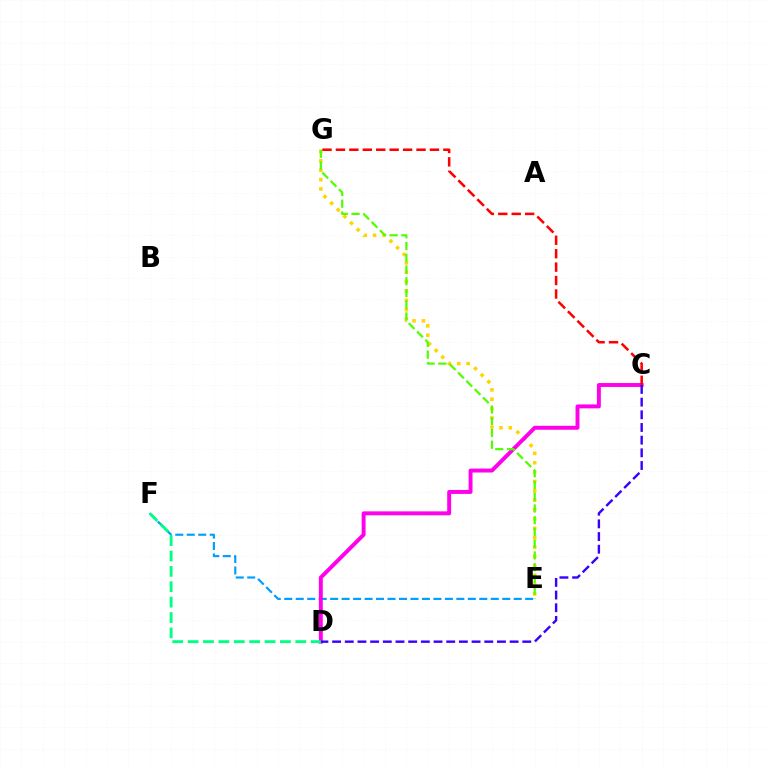{('E', 'G'): [{'color': '#ffd500', 'line_style': 'dotted', 'thickness': 2.55}, {'color': '#4fff00', 'line_style': 'dashed', 'thickness': 1.6}], ('E', 'F'): [{'color': '#009eff', 'line_style': 'dashed', 'thickness': 1.56}], ('C', 'D'): [{'color': '#ff00ed', 'line_style': 'solid', 'thickness': 2.83}, {'color': '#3700ff', 'line_style': 'dashed', 'thickness': 1.72}], ('D', 'F'): [{'color': '#00ff86', 'line_style': 'dashed', 'thickness': 2.09}], ('C', 'G'): [{'color': '#ff0000', 'line_style': 'dashed', 'thickness': 1.82}]}